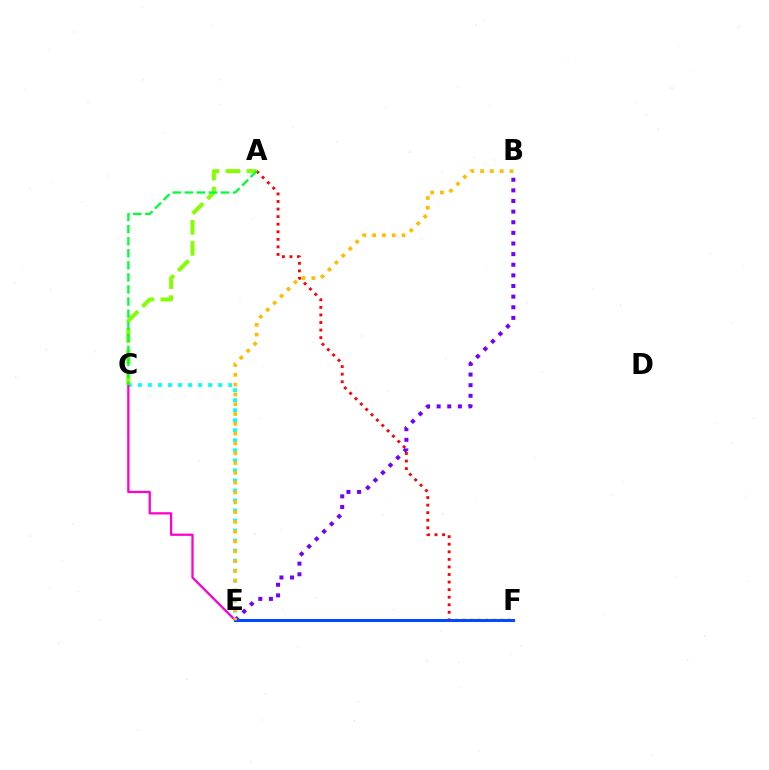{('C', 'E'): [{'color': '#00fff6', 'line_style': 'dotted', 'thickness': 2.72}, {'color': '#ff00cf', 'line_style': 'solid', 'thickness': 1.64}], ('A', 'C'): [{'color': '#84ff00', 'line_style': 'dashed', 'thickness': 2.86}, {'color': '#00ff39', 'line_style': 'dashed', 'thickness': 1.64}], ('A', 'F'): [{'color': '#ff0000', 'line_style': 'dotted', 'thickness': 2.05}], ('B', 'E'): [{'color': '#7200ff', 'line_style': 'dotted', 'thickness': 2.89}, {'color': '#ffbd00', 'line_style': 'dotted', 'thickness': 2.66}], ('E', 'F'): [{'color': '#004bff', 'line_style': 'solid', 'thickness': 2.18}]}